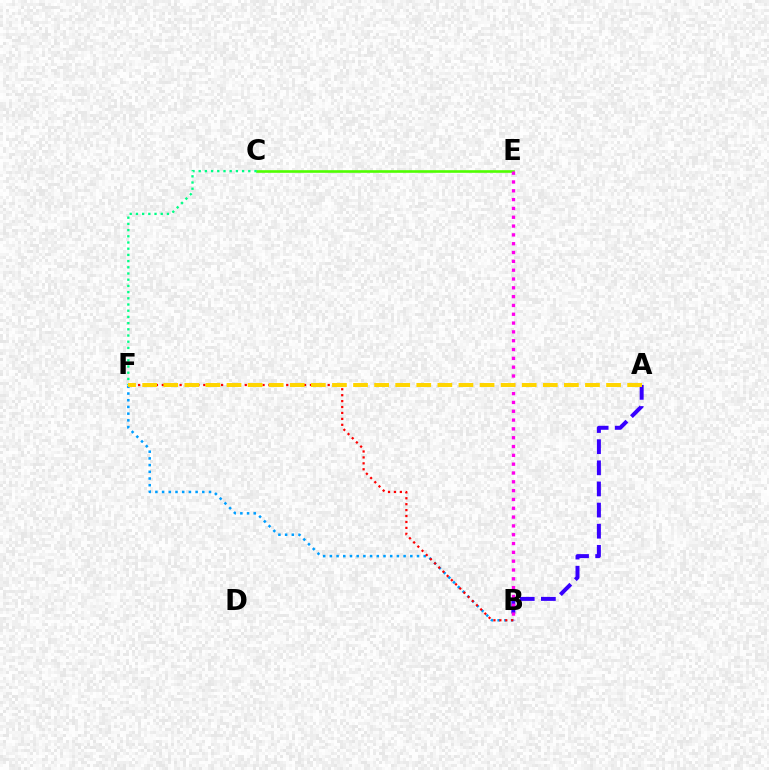{('B', 'F'): [{'color': '#009eff', 'line_style': 'dotted', 'thickness': 1.82}, {'color': '#ff0000', 'line_style': 'dotted', 'thickness': 1.61}], ('A', 'B'): [{'color': '#3700ff', 'line_style': 'dashed', 'thickness': 2.87}], ('C', 'E'): [{'color': '#4fff00', 'line_style': 'solid', 'thickness': 1.88}], ('C', 'F'): [{'color': '#00ff86', 'line_style': 'dotted', 'thickness': 1.68}], ('B', 'E'): [{'color': '#ff00ed', 'line_style': 'dotted', 'thickness': 2.4}], ('A', 'F'): [{'color': '#ffd500', 'line_style': 'dashed', 'thickness': 2.86}]}